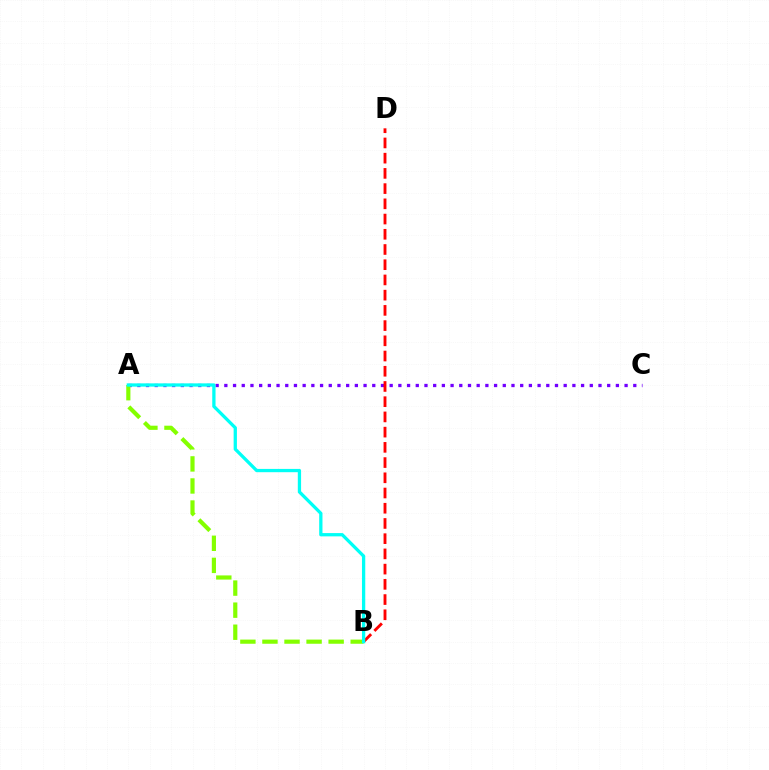{('A', 'C'): [{'color': '#7200ff', 'line_style': 'dotted', 'thickness': 2.36}], ('B', 'D'): [{'color': '#ff0000', 'line_style': 'dashed', 'thickness': 2.07}], ('A', 'B'): [{'color': '#84ff00', 'line_style': 'dashed', 'thickness': 3.0}, {'color': '#00fff6', 'line_style': 'solid', 'thickness': 2.36}]}